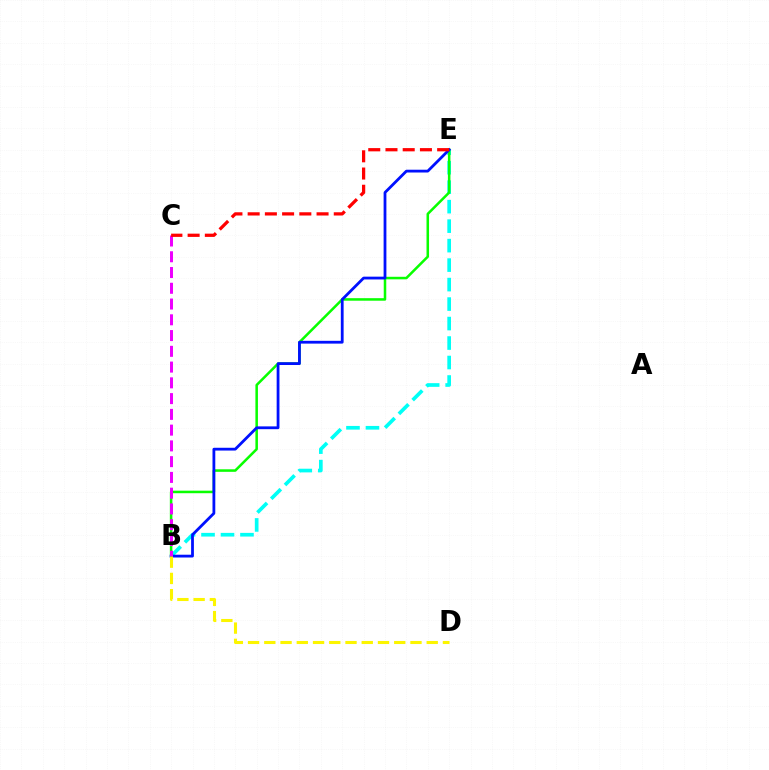{('B', 'E'): [{'color': '#00fff6', 'line_style': 'dashed', 'thickness': 2.65}, {'color': '#08ff00', 'line_style': 'solid', 'thickness': 1.82}, {'color': '#0010ff', 'line_style': 'solid', 'thickness': 2.01}], ('B', 'C'): [{'color': '#ee00ff', 'line_style': 'dashed', 'thickness': 2.14}], ('B', 'D'): [{'color': '#fcf500', 'line_style': 'dashed', 'thickness': 2.21}], ('C', 'E'): [{'color': '#ff0000', 'line_style': 'dashed', 'thickness': 2.34}]}